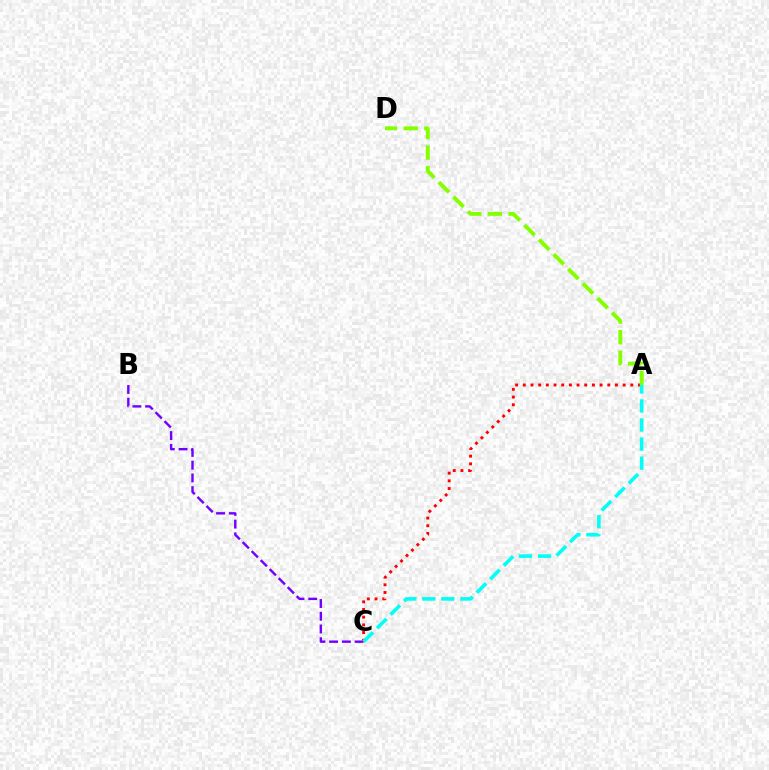{('B', 'C'): [{'color': '#7200ff', 'line_style': 'dashed', 'thickness': 1.73}], ('A', 'C'): [{'color': '#ff0000', 'line_style': 'dotted', 'thickness': 2.09}, {'color': '#00fff6', 'line_style': 'dashed', 'thickness': 2.59}], ('A', 'D'): [{'color': '#84ff00', 'line_style': 'dashed', 'thickness': 2.81}]}